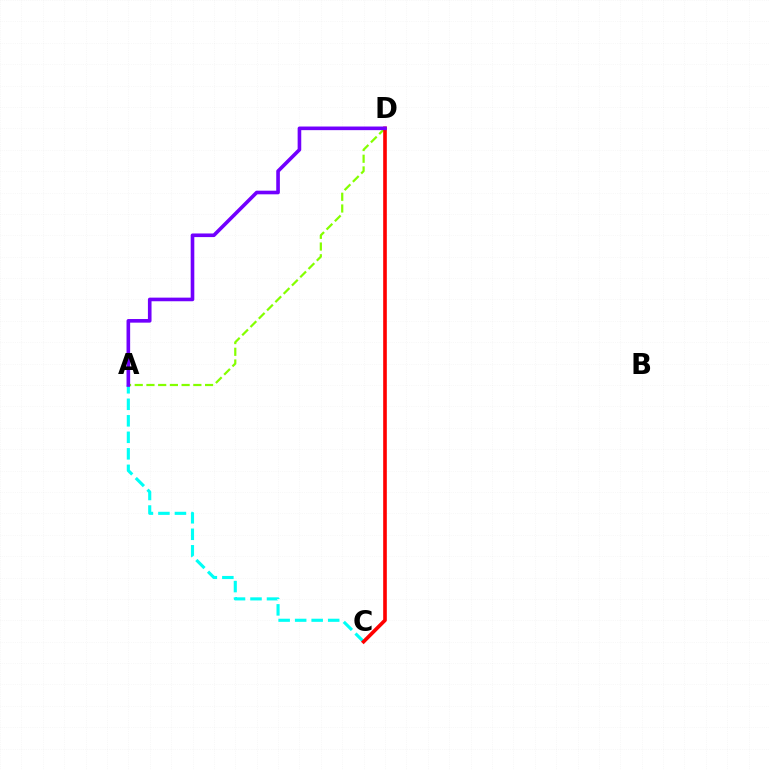{('A', 'C'): [{'color': '#00fff6', 'line_style': 'dashed', 'thickness': 2.24}], ('A', 'D'): [{'color': '#84ff00', 'line_style': 'dashed', 'thickness': 1.59}, {'color': '#7200ff', 'line_style': 'solid', 'thickness': 2.61}], ('C', 'D'): [{'color': '#ff0000', 'line_style': 'solid', 'thickness': 2.62}]}